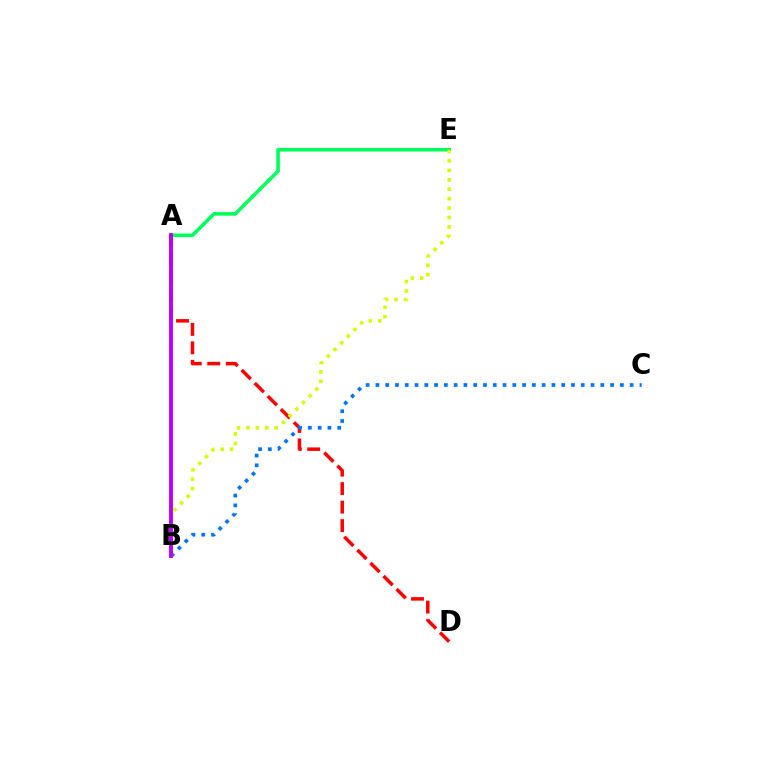{('A', 'E'): [{'color': '#00ff5c', 'line_style': 'solid', 'thickness': 2.59}], ('A', 'D'): [{'color': '#ff0000', 'line_style': 'dashed', 'thickness': 2.51}], ('B', 'C'): [{'color': '#0074ff', 'line_style': 'dotted', 'thickness': 2.66}], ('B', 'E'): [{'color': '#d1ff00', 'line_style': 'dotted', 'thickness': 2.56}], ('A', 'B'): [{'color': '#b900ff', 'line_style': 'solid', 'thickness': 2.8}]}